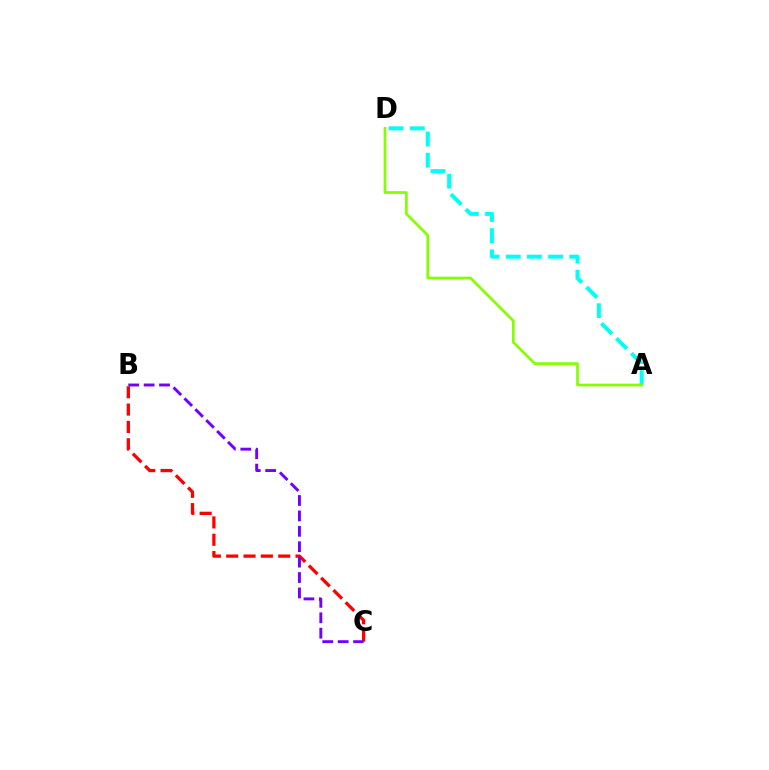{('A', 'D'): [{'color': '#00fff6', 'line_style': 'dashed', 'thickness': 2.88}, {'color': '#84ff00', 'line_style': 'solid', 'thickness': 1.95}], ('B', 'C'): [{'color': '#ff0000', 'line_style': 'dashed', 'thickness': 2.35}, {'color': '#7200ff', 'line_style': 'dashed', 'thickness': 2.09}]}